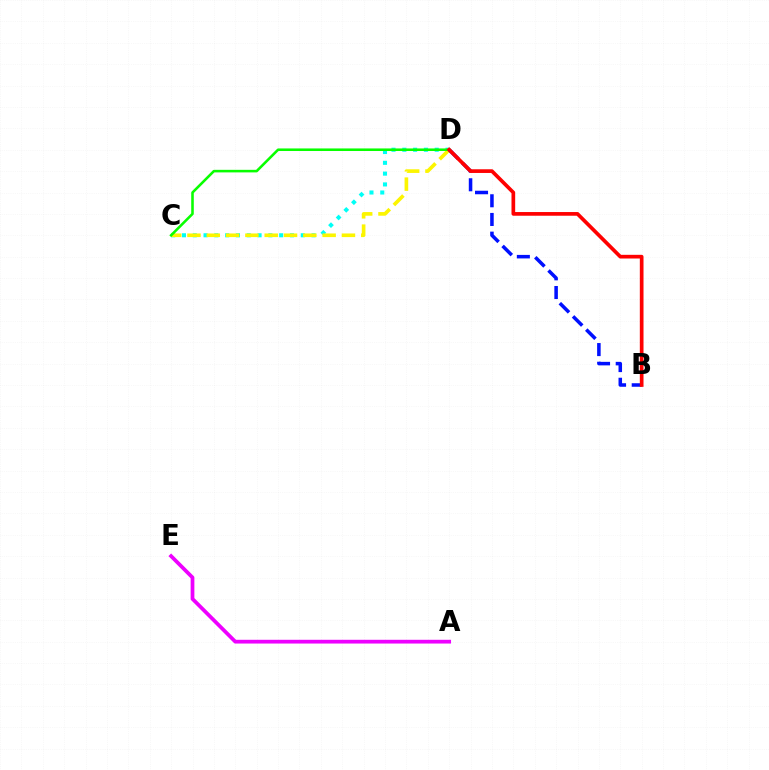{('C', 'D'): [{'color': '#00fff6', 'line_style': 'dotted', 'thickness': 2.93}, {'color': '#fcf500', 'line_style': 'dashed', 'thickness': 2.62}, {'color': '#08ff00', 'line_style': 'solid', 'thickness': 1.85}], ('A', 'E'): [{'color': '#ee00ff', 'line_style': 'solid', 'thickness': 2.7}], ('B', 'D'): [{'color': '#0010ff', 'line_style': 'dashed', 'thickness': 2.54}, {'color': '#ff0000', 'line_style': 'solid', 'thickness': 2.66}]}